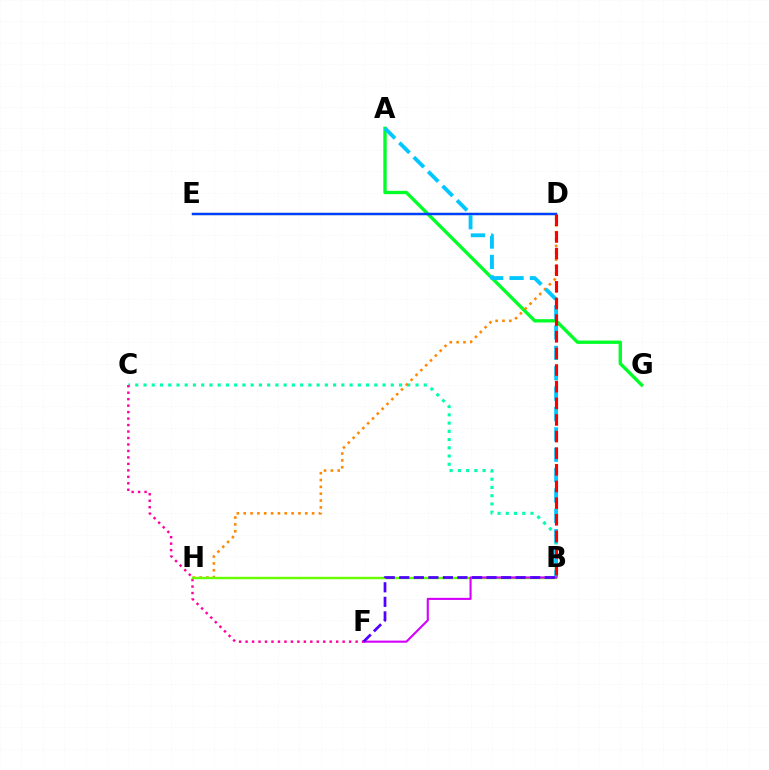{('D', 'E'): [{'color': '#eeff00', 'line_style': 'solid', 'thickness': 1.57}, {'color': '#003fff', 'line_style': 'solid', 'thickness': 1.79}], ('B', 'C'): [{'color': '#00ffaf', 'line_style': 'dotted', 'thickness': 2.24}], ('A', 'G'): [{'color': '#00ff27', 'line_style': 'solid', 'thickness': 2.41}], ('D', 'H'): [{'color': '#ff8800', 'line_style': 'dotted', 'thickness': 1.86}], ('C', 'F'): [{'color': '#ff00a0', 'line_style': 'dotted', 'thickness': 1.76}], ('A', 'B'): [{'color': '#00c7ff', 'line_style': 'dashed', 'thickness': 2.77}], ('B', 'H'): [{'color': '#66ff00', 'line_style': 'solid', 'thickness': 1.72}], ('B', 'D'): [{'color': '#ff0000', 'line_style': 'dashed', 'thickness': 2.26}], ('B', 'F'): [{'color': '#d600ff', 'line_style': 'solid', 'thickness': 1.52}, {'color': '#4f00ff', 'line_style': 'dashed', 'thickness': 1.98}]}